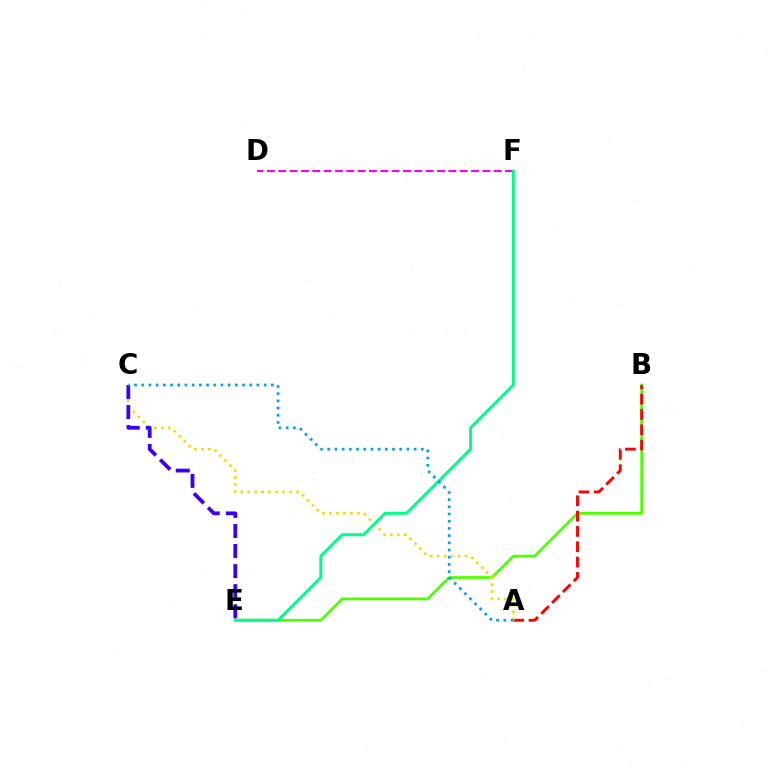{('B', 'E'): [{'color': '#4fff00', 'line_style': 'solid', 'thickness': 1.97}], ('A', 'B'): [{'color': '#ff0000', 'line_style': 'dashed', 'thickness': 2.08}], ('D', 'F'): [{'color': '#ff00ed', 'line_style': 'dashed', 'thickness': 1.54}], ('A', 'C'): [{'color': '#ffd500', 'line_style': 'dotted', 'thickness': 1.89}, {'color': '#009eff', 'line_style': 'dotted', 'thickness': 1.96}], ('E', 'F'): [{'color': '#00ff86', 'line_style': 'solid', 'thickness': 2.12}], ('C', 'E'): [{'color': '#3700ff', 'line_style': 'dashed', 'thickness': 2.73}]}